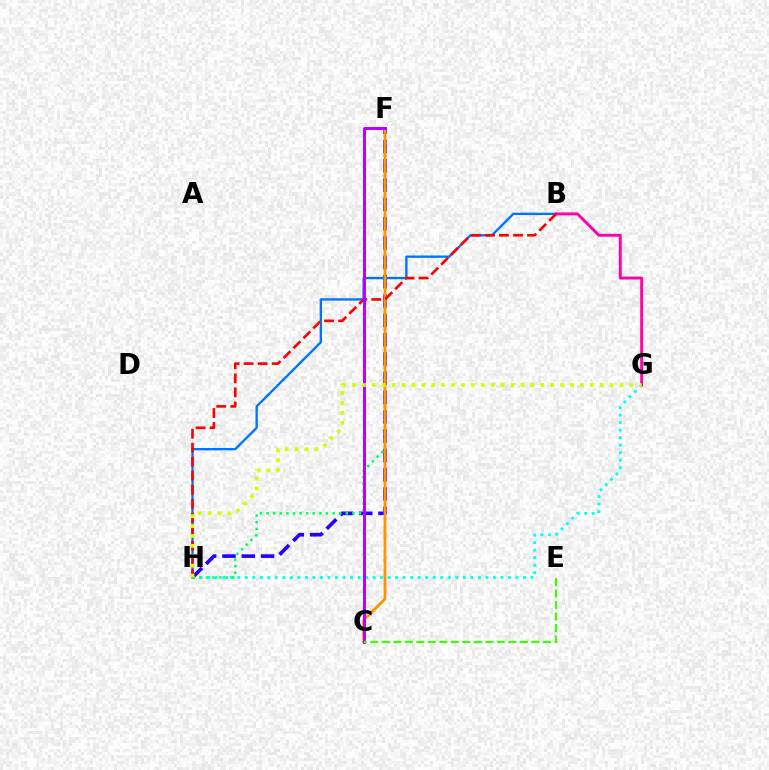{('G', 'H'): [{'color': '#00fff6', 'line_style': 'dotted', 'thickness': 2.04}, {'color': '#d1ff00', 'line_style': 'dotted', 'thickness': 2.69}], ('F', 'H'): [{'color': '#2500ff', 'line_style': 'dashed', 'thickness': 2.62}, {'color': '#00ff5c', 'line_style': 'dotted', 'thickness': 1.79}], ('B', 'H'): [{'color': '#0074ff', 'line_style': 'solid', 'thickness': 1.69}, {'color': '#ff0000', 'line_style': 'dashed', 'thickness': 1.91}], ('C', 'F'): [{'color': '#ff9400', 'line_style': 'solid', 'thickness': 2.04}, {'color': '#b900ff', 'line_style': 'solid', 'thickness': 2.13}], ('B', 'G'): [{'color': '#ff00ac', 'line_style': 'solid', 'thickness': 2.09}], ('C', 'E'): [{'color': '#3dff00', 'line_style': 'dashed', 'thickness': 1.56}]}